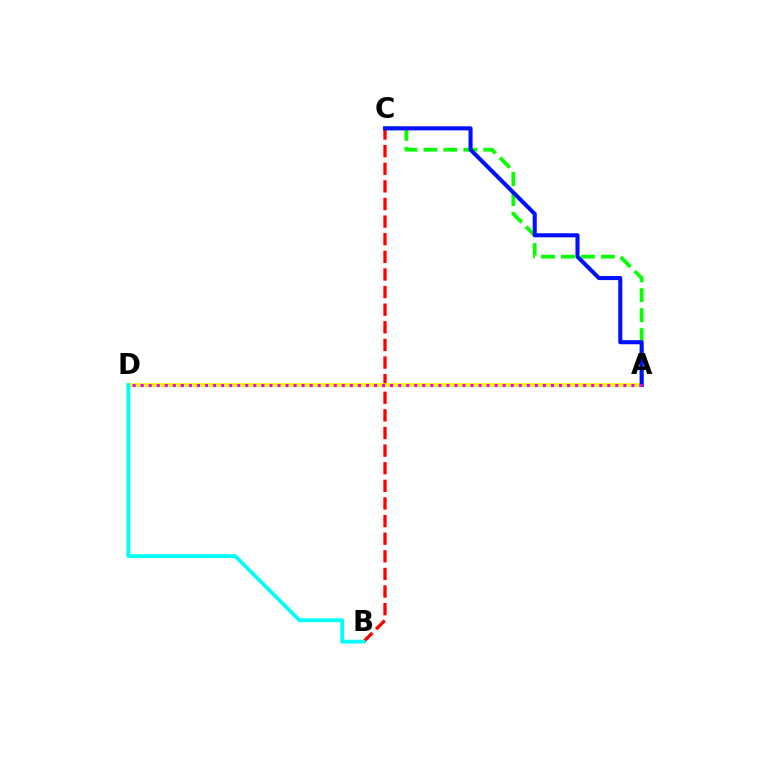{('A', 'C'): [{'color': '#08ff00', 'line_style': 'dashed', 'thickness': 2.71}, {'color': '#0010ff', 'line_style': 'solid', 'thickness': 2.93}], ('B', 'C'): [{'color': '#ff0000', 'line_style': 'dashed', 'thickness': 2.39}], ('A', 'D'): [{'color': '#fcf500', 'line_style': 'solid', 'thickness': 2.62}, {'color': '#ee00ff', 'line_style': 'dotted', 'thickness': 2.19}], ('B', 'D'): [{'color': '#00fff6', 'line_style': 'solid', 'thickness': 2.74}]}